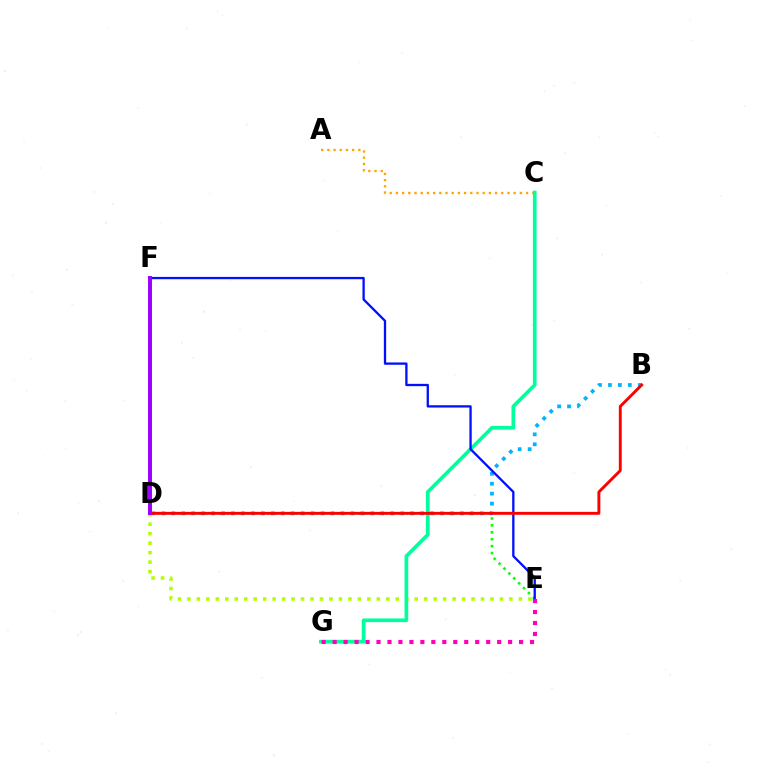{('D', 'E'): [{'color': '#b3ff00', 'line_style': 'dotted', 'thickness': 2.57}, {'color': '#08ff00', 'line_style': 'dotted', 'thickness': 1.88}], ('B', 'D'): [{'color': '#00b5ff', 'line_style': 'dotted', 'thickness': 2.7}, {'color': '#ff0000', 'line_style': 'solid', 'thickness': 2.09}], ('A', 'C'): [{'color': '#ffa500', 'line_style': 'dotted', 'thickness': 1.68}], ('C', 'G'): [{'color': '#00ff9d', 'line_style': 'solid', 'thickness': 2.65}], ('E', 'F'): [{'color': '#0010ff', 'line_style': 'solid', 'thickness': 1.66}], ('E', 'G'): [{'color': '#ff00bd', 'line_style': 'dotted', 'thickness': 2.98}], ('D', 'F'): [{'color': '#9b00ff', 'line_style': 'solid', 'thickness': 2.85}]}